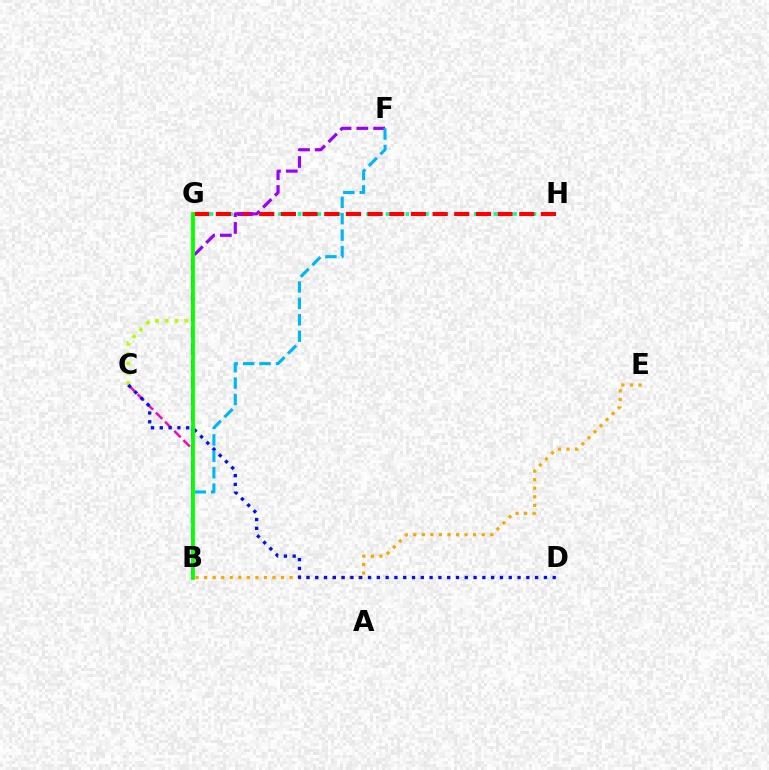{('B', 'C'): [{'color': '#ff00bd', 'line_style': 'dashed', 'thickness': 1.76}], ('C', 'G'): [{'color': '#b3ff00', 'line_style': 'dotted', 'thickness': 2.66}], ('B', 'E'): [{'color': '#ffa500', 'line_style': 'dotted', 'thickness': 2.32}], ('G', 'H'): [{'color': '#00ff9d', 'line_style': 'dotted', 'thickness': 2.66}, {'color': '#ff0000', 'line_style': 'dashed', 'thickness': 2.94}], ('C', 'D'): [{'color': '#0010ff', 'line_style': 'dotted', 'thickness': 2.39}], ('B', 'F'): [{'color': '#9b00ff', 'line_style': 'dashed', 'thickness': 2.28}, {'color': '#00b5ff', 'line_style': 'dashed', 'thickness': 2.23}], ('B', 'G'): [{'color': '#08ff00', 'line_style': 'solid', 'thickness': 2.72}]}